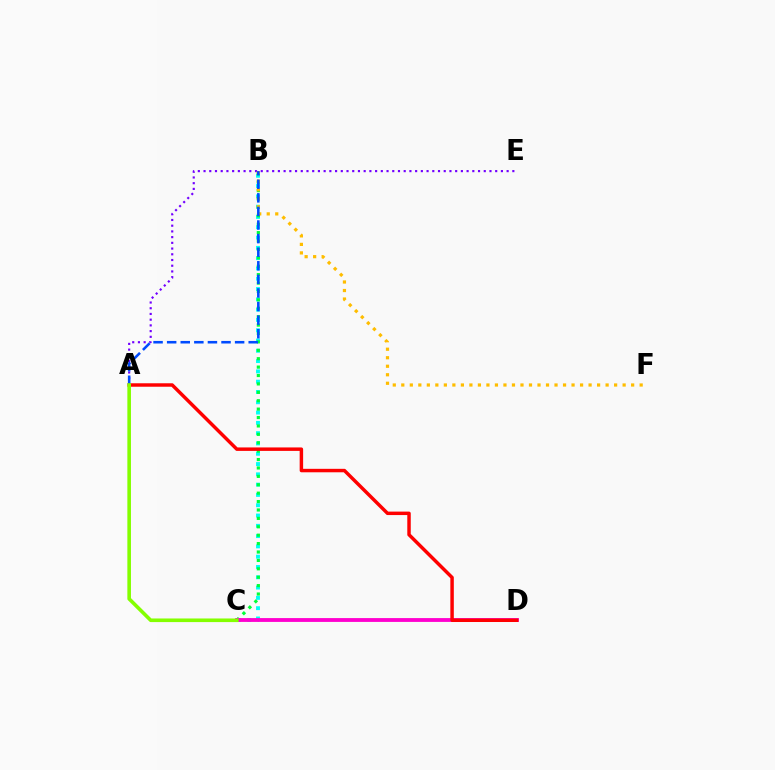{('B', 'C'): [{'color': '#00fff6', 'line_style': 'dotted', 'thickness': 2.8}, {'color': '#00ff39', 'line_style': 'dotted', 'thickness': 2.28}], ('A', 'E'): [{'color': '#7200ff', 'line_style': 'dotted', 'thickness': 1.55}], ('C', 'D'): [{'color': '#ff00cf', 'line_style': 'solid', 'thickness': 2.76}], ('B', 'F'): [{'color': '#ffbd00', 'line_style': 'dotted', 'thickness': 2.31}], ('A', 'D'): [{'color': '#ff0000', 'line_style': 'solid', 'thickness': 2.49}], ('A', 'B'): [{'color': '#004bff', 'line_style': 'dashed', 'thickness': 1.85}], ('A', 'C'): [{'color': '#84ff00', 'line_style': 'solid', 'thickness': 2.6}]}